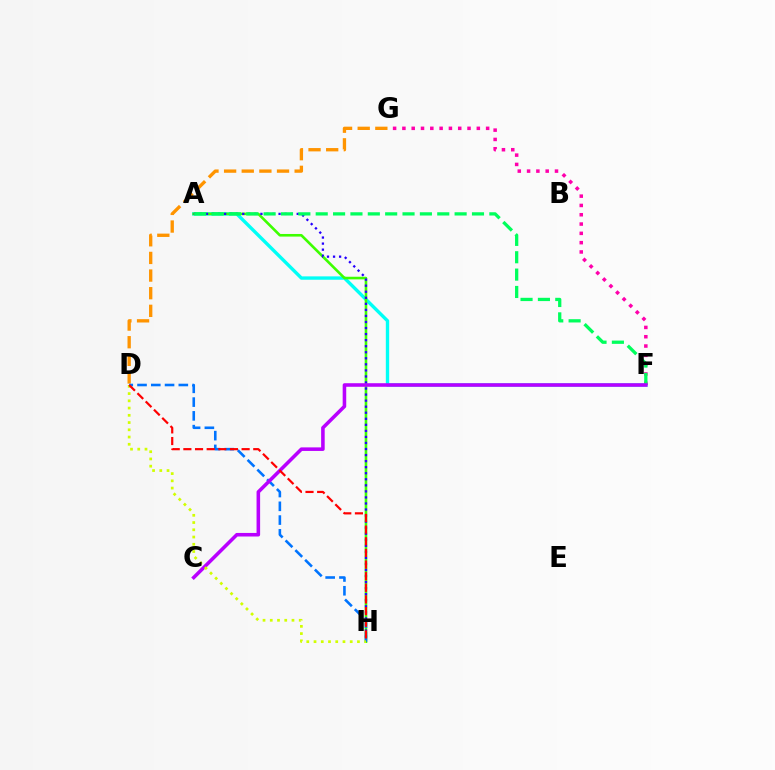{('A', 'F'): [{'color': '#00fff6', 'line_style': 'solid', 'thickness': 2.43}, {'color': '#00ff5c', 'line_style': 'dashed', 'thickness': 2.36}], ('A', 'H'): [{'color': '#3dff00', 'line_style': 'solid', 'thickness': 1.88}, {'color': '#2500ff', 'line_style': 'dotted', 'thickness': 1.64}], ('F', 'G'): [{'color': '#ff00ac', 'line_style': 'dotted', 'thickness': 2.53}], ('D', 'G'): [{'color': '#ff9400', 'line_style': 'dashed', 'thickness': 2.4}], ('D', 'H'): [{'color': '#0074ff', 'line_style': 'dashed', 'thickness': 1.87}, {'color': '#d1ff00', 'line_style': 'dotted', 'thickness': 1.97}, {'color': '#ff0000', 'line_style': 'dashed', 'thickness': 1.58}], ('C', 'F'): [{'color': '#b900ff', 'line_style': 'solid', 'thickness': 2.56}]}